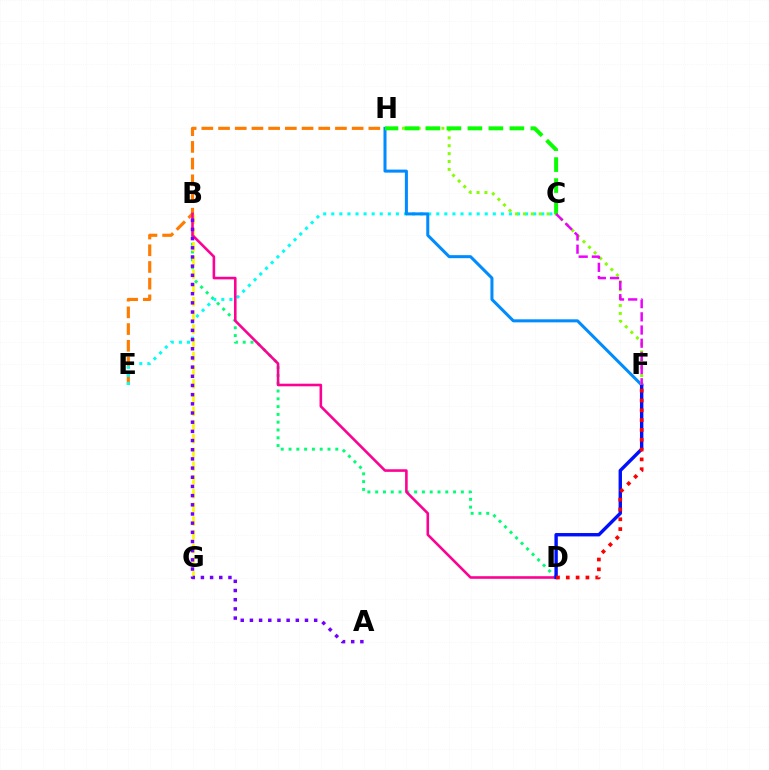{('E', 'H'): [{'color': '#ff7c00', 'line_style': 'dashed', 'thickness': 2.27}], ('B', 'D'): [{'color': '#00ff74', 'line_style': 'dotted', 'thickness': 2.12}, {'color': '#ff0094', 'line_style': 'solid', 'thickness': 1.87}], ('C', 'E'): [{'color': '#00fff6', 'line_style': 'dotted', 'thickness': 2.19}], ('B', 'G'): [{'color': '#fcf500', 'line_style': 'dashed', 'thickness': 1.86}], ('F', 'H'): [{'color': '#008cff', 'line_style': 'solid', 'thickness': 2.18}, {'color': '#84ff00', 'line_style': 'dotted', 'thickness': 2.14}], ('D', 'F'): [{'color': '#0010ff', 'line_style': 'solid', 'thickness': 2.44}, {'color': '#ff0000', 'line_style': 'dotted', 'thickness': 2.67}], ('C', 'H'): [{'color': '#08ff00', 'line_style': 'dashed', 'thickness': 2.85}], ('A', 'B'): [{'color': '#7200ff', 'line_style': 'dotted', 'thickness': 2.49}], ('C', 'F'): [{'color': '#ee00ff', 'line_style': 'dashed', 'thickness': 1.79}]}